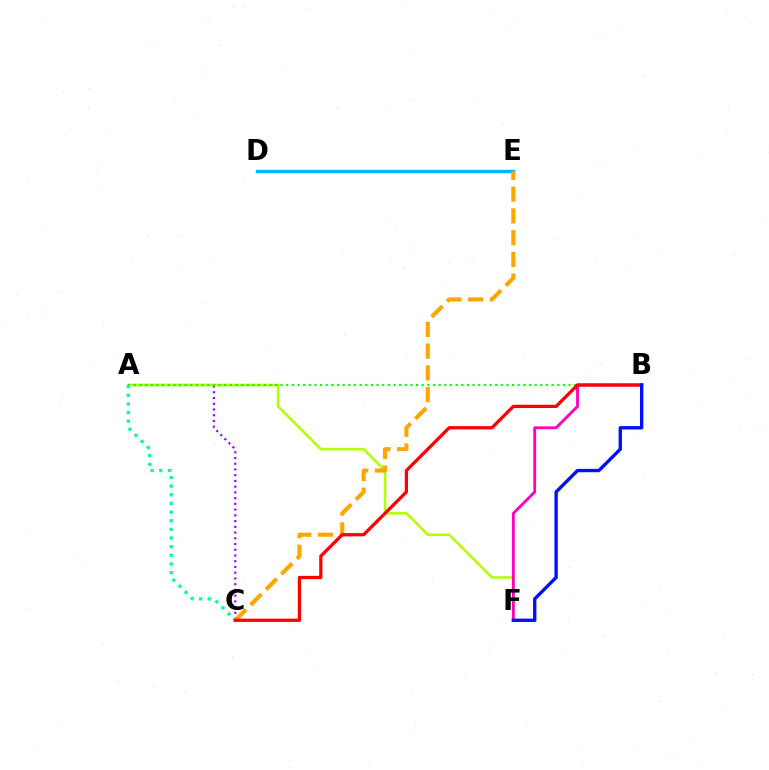{('A', 'C'): [{'color': '#9b00ff', 'line_style': 'dotted', 'thickness': 1.56}, {'color': '#00ff9d', 'line_style': 'dotted', 'thickness': 2.35}], ('A', 'F'): [{'color': '#b3ff00', 'line_style': 'solid', 'thickness': 1.85}], ('D', 'E'): [{'color': '#00b5ff', 'line_style': 'solid', 'thickness': 2.43}], ('A', 'B'): [{'color': '#08ff00', 'line_style': 'dotted', 'thickness': 1.53}], ('B', 'F'): [{'color': '#ff00bd', 'line_style': 'solid', 'thickness': 2.04}, {'color': '#0010ff', 'line_style': 'solid', 'thickness': 2.42}], ('C', 'E'): [{'color': '#ffa500', 'line_style': 'dashed', 'thickness': 2.95}], ('B', 'C'): [{'color': '#ff0000', 'line_style': 'solid', 'thickness': 2.34}]}